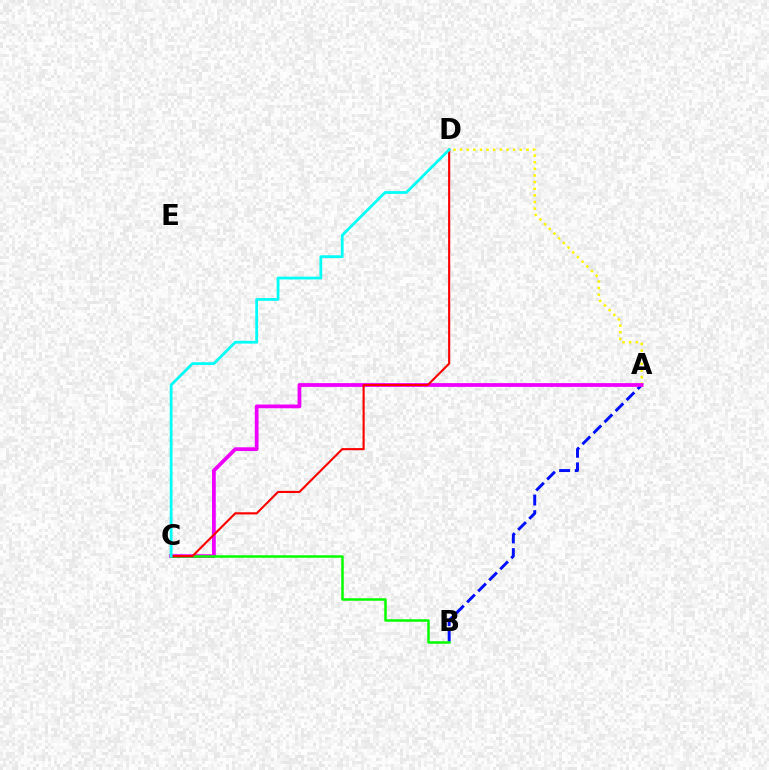{('A', 'D'): [{'color': '#fcf500', 'line_style': 'dotted', 'thickness': 1.8}], ('A', 'B'): [{'color': '#0010ff', 'line_style': 'dashed', 'thickness': 2.12}], ('A', 'C'): [{'color': '#ee00ff', 'line_style': 'solid', 'thickness': 2.7}], ('B', 'C'): [{'color': '#08ff00', 'line_style': 'solid', 'thickness': 1.81}], ('C', 'D'): [{'color': '#ff0000', 'line_style': 'solid', 'thickness': 1.55}, {'color': '#00fff6', 'line_style': 'solid', 'thickness': 2.0}]}